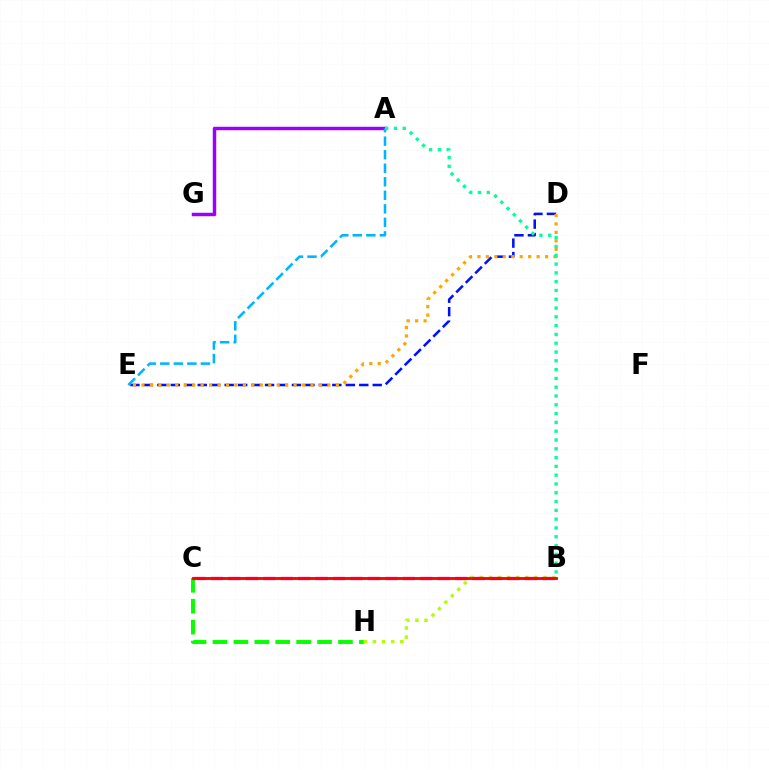{('D', 'E'): [{'color': '#0010ff', 'line_style': 'dashed', 'thickness': 1.83}, {'color': '#ffa500', 'line_style': 'dotted', 'thickness': 2.3}], ('C', 'H'): [{'color': '#08ff00', 'line_style': 'dashed', 'thickness': 2.84}], ('B', 'H'): [{'color': '#b3ff00', 'line_style': 'dotted', 'thickness': 2.48}], ('A', 'G'): [{'color': '#9b00ff', 'line_style': 'solid', 'thickness': 2.49}], ('B', 'C'): [{'color': '#ff00bd', 'line_style': 'dashed', 'thickness': 2.37}, {'color': '#ff0000', 'line_style': 'solid', 'thickness': 2.05}], ('A', 'E'): [{'color': '#00b5ff', 'line_style': 'dashed', 'thickness': 1.84}], ('A', 'B'): [{'color': '#00ff9d', 'line_style': 'dotted', 'thickness': 2.39}]}